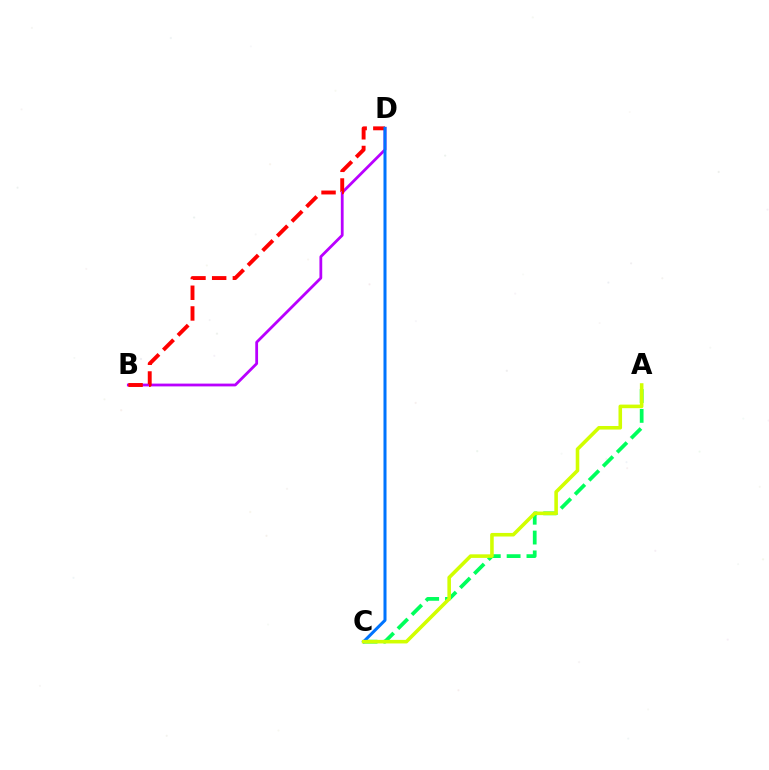{('B', 'D'): [{'color': '#b900ff', 'line_style': 'solid', 'thickness': 2.01}, {'color': '#ff0000', 'line_style': 'dashed', 'thickness': 2.81}], ('A', 'C'): [{'color': '#00ff5c', 'line_style': 'dashed', 'thickness': 2.69}, {'color': '#d1ff00', 'line_style': 'solid', 'thickness': 2.57}], ('C', 'D'): [{'color': '#0074ff', 'line_style': 'solid', 'thickness': 2.18}]}